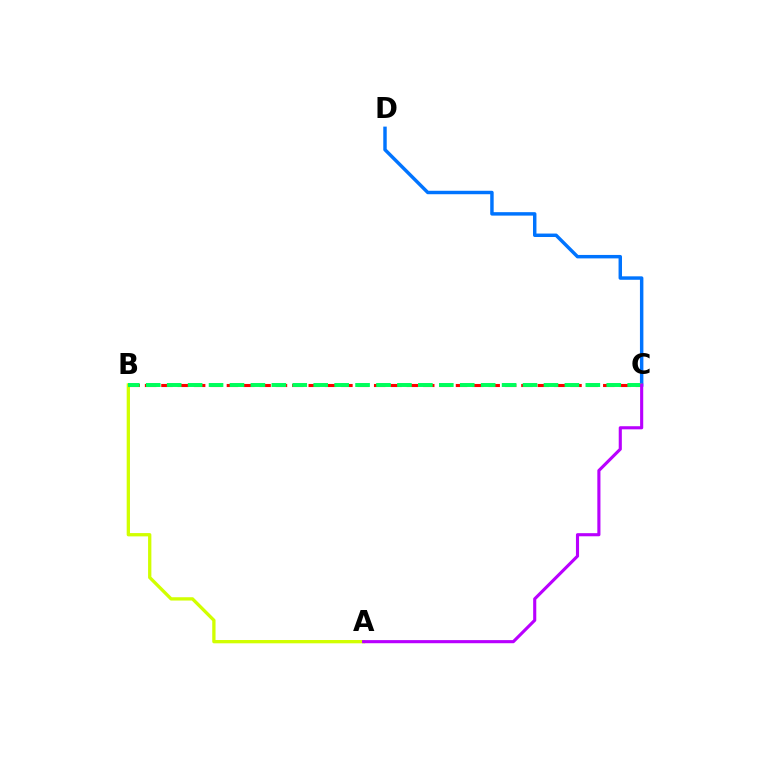{('C', 'D'): [{'color': '#0074ff', 'line_style': 'solid', 'thickness': 2.48}], ('A', 'B'): [{'color': '#d1ff00', 'line_style': 'solid', 'thickness': 2.38}], ('B', 'C'): [{'color': '#ff0000', 'line_style': 'dashed', 'thickness': 2.22}, {'color': '#00ff5c', 'line_style': 'dashed', 'thickness': 2.84}], ('A', 'C'): [{'color': '#b900ff', 'line_style': 'solid', 'thickness': 2.24}]}